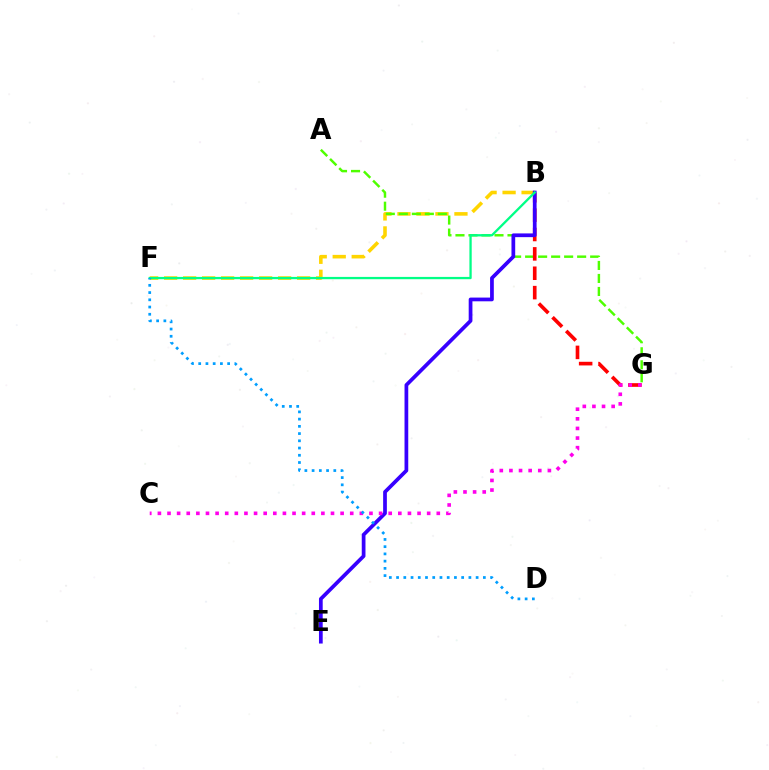{('B', 'F'): [{'color': '#ffd500', 'line_style': 'dashed', 'thickness': 2.58}, {'color': '#00ff86', 'line_style': 'solid', 'thickness': 1.65}], ('A', 'G'): [{'color': '#4fff00', 'line_style': 'dashed', 'thickness': 1.77}], ('B', 'G'): [{'color': '#ff0000', 'line_style': 'dashed', 'thickness': 2.63}], ('B', 'E'): [{'color': '#3700ff', 'line_style': 'solid', 'thickness': 2.69}], ('C', 'G'): [{'color': '#ff00ed', 'line_style': 'dotted', 'thickness': 2.61}], ('D', 'F'): [{'color': '#009eff', 'line_style': 'dotted', 'thickness': 1.97}]}